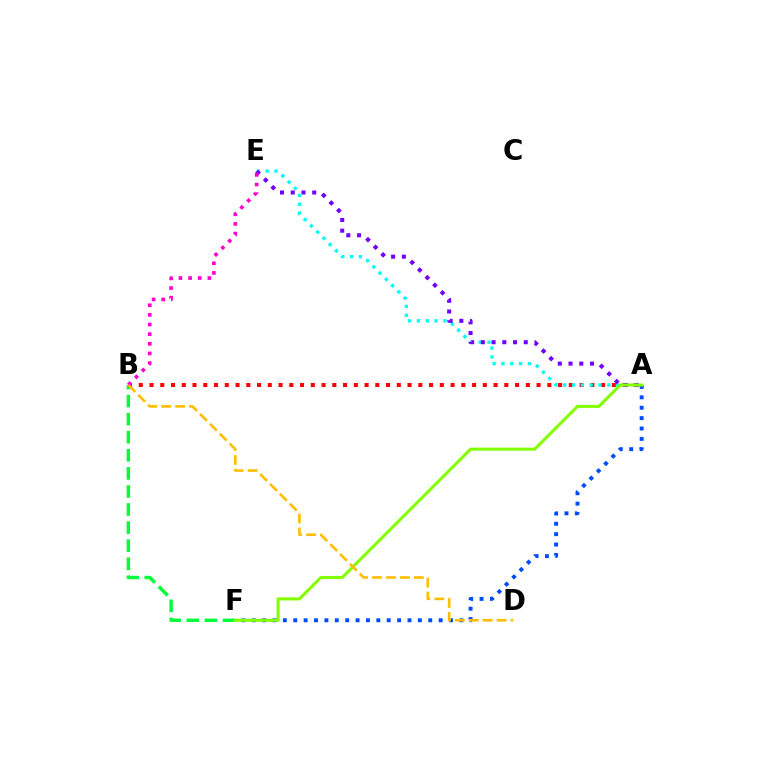{('A', 'F'): [{'color': '#004bff', 'line_style': 'dotted', 'thickness': 2.82}, {'color': '#84ff00', 'line_style': 'solid', 'thickness': 2.21}], ('B', 'F'): [{'color': '#00ff39', 'line_style': 'dashed', 'thickness': 2.46}], ('A', 'B'): [{'color': '#ff0000', 'line_style': 'dotted', 'thickness': 2.92}], ('A', 'E'): [{'color': '#00fff6', 'line_style': 'dotted', 'thickness': 2.4}, {'color': '#7200ff', 'line_style': 'dotted', 'thickness': 2.92}], ('B', 'E'): [{'color': '#ff00cf', 'line_style': 'dotted', 'thickness': 2.62}], ('B', 'D'): [{'color': '#ffbd00', 'line_style': 'dashed', 'thickness': 1.89}]}